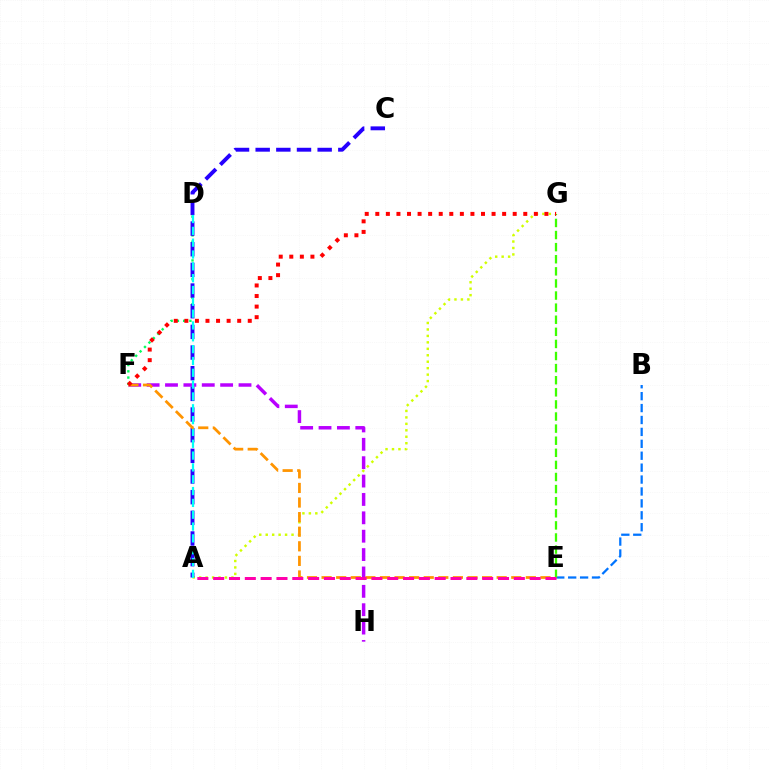{('F', 'H'): [{'color': '#b900ff', 'line_style': 'dashed', 'thickness': 2.5}], ('A', 'G'): [{'color': '#d1ff00', 'line_style': 'dotted', 'thickness': 1.75}], ('D', 'F'): [{'color': '#00ff5c', 'line_style': 'dotted', 'thickness': 1.7}], ('A', 'C'): [{'color': '#2500ff', 'line_style': 'dashed', 'thickness': 2.81}], ('B', 'E'): [{'color': '#0074ff', 'line_style': 'dashed', 'thickness': 1.62}], ('A', 'D'): [{'color': '#00fff6', 'line_style': 'dashed', 'thickness': 1.61}], ('E', 'F'): [{'color': '#ff9400', 'line_style': 'dashed', 'thickness': 1.98}], ('E', 'G'): [{'color': '#3dff00', 'line_style': 'dashed', 'thickness': 1.64}], ('F', 'G'): [{'color': '#ff0000', 'line_style': 'dotted', 'thickness': 2.87}], ('A', 'E'): [{'color': '#ff00ac', 'line_style': 'dashed', 'thickness': 2.15}]}